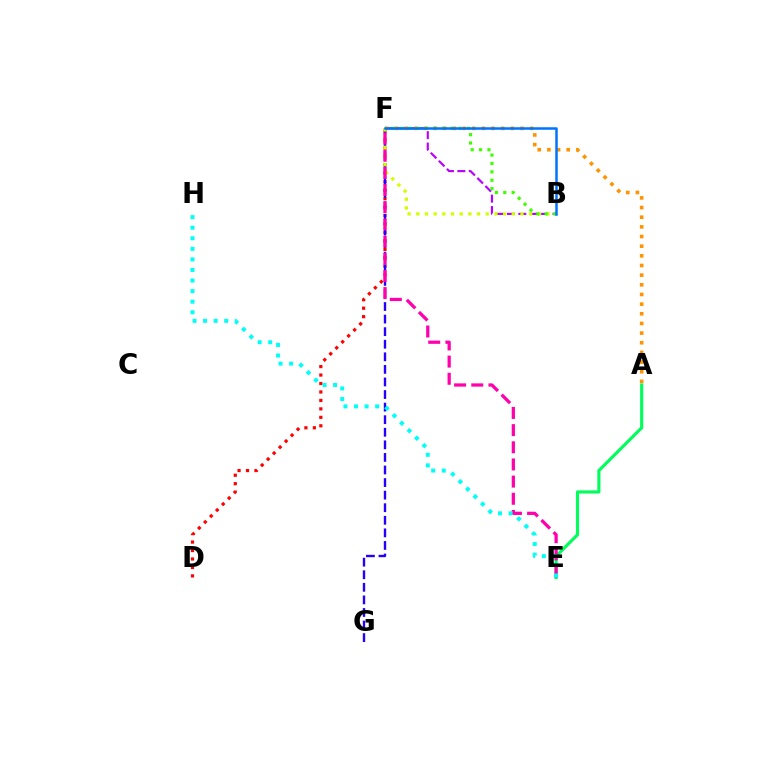{('D', 'F'): [{'color': '#ff0000', 'line_style': 'dotted', 'thickness': 2.3}], ('B', 'F'): [{'color': '#b900ff', 'line_style': 'dashed', 'thickness': 1.55}, {'color': '#d1ff00', 'line_style': 'dotted', 'thickness': 2.36}, {'color': '#3dff00', 'line_style': 'dotted', 'thickness': 2.27}, {'color': '#0074ff', 'line_style': 'solid', 'thickness': 1.8}], ('F', 'G'): [{'color': '#2500ff', 'line_style': 'dashed', 'thickness': 1.71}], ('A', 'F'): [{'color': '#ff9400', 'line_style': 'dotted', 'thickness': 2.62}], ('A', 'E'): [{'color': '#00ff5c', 'line_style': 'solid', 'thickness': 2.26}], ('E', 'F'): [{'color': '#ff00ac', 'line_style': 'dashed', 'thickness': 2.33}], ('E', 'H'): [{'color': '#00fff6', 'line_style': 'dotted', 'thickness': 2.87}]}